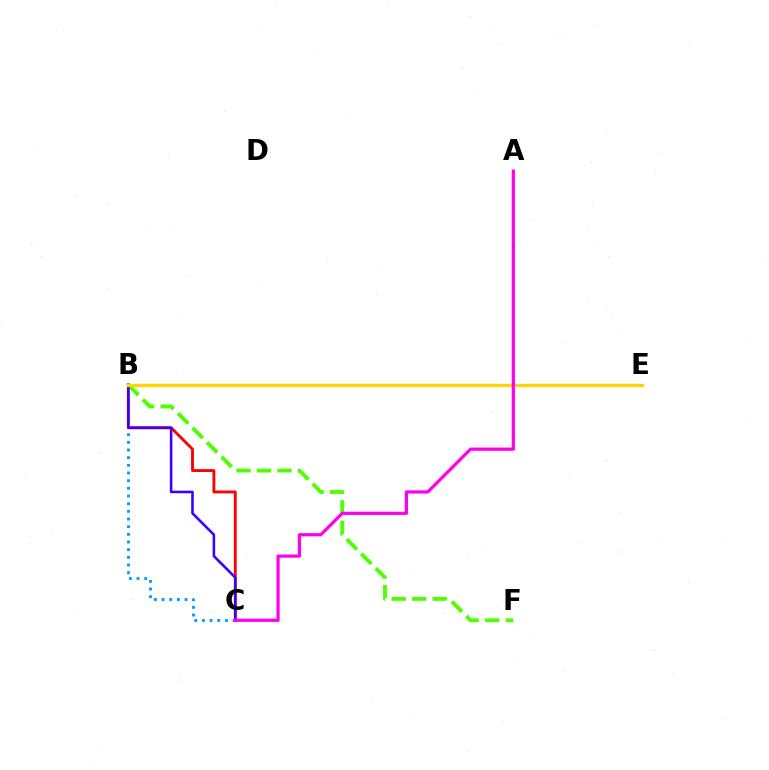{('B', 'C'): [{'color': '#ff0000', 'line_style': 'solid', 'thickness': 2.06}, {'color': '#009eff', 'line_style': 'dotted', 'thickness': 2.08}, {'color': '#3700ff', 'line_style': 'solid', 'thickness': 1.85}], ('B', 'F'): [{'color': '#4fff00', 'line_style': 'dashed', 'thickness': 2.78}], ('B', 'E'): [{'color': '#00ff86', 'line_style': 'solid', 'thickness': 1.56}, {'color': '#ffd500', 'line_style': 'solid', 'thickness': 2.33}], ('A', 'C'): [{'color': '#ff00ed', 'line_style': 'solid', 'thickness': 2.32}]}